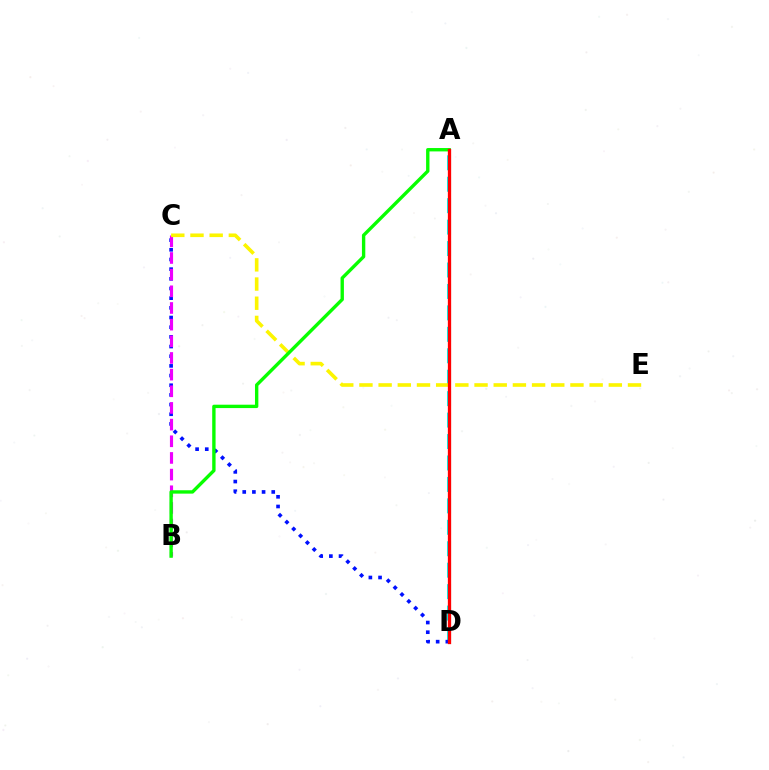{('A', 'D'): [{'color': '#00fff6', 'line_style': 'dashed', 'thickness': 2.91}, {'color': '#ff0000', 'line_style': 'solid', 'thickness': 2.37}], ('C', 'D'): [{'color': '#0010ff', 'line_style': 'dotted', 'thickness': 2.63}], ('B', 'C'): [{'color': '#ee00ff', 'line_style': 'dashed', 'thickness': 2.26}], ('C', 'E'): [{'color': '#fcf500', 'line_style': 'dashed', 'thickness': 2.61}], ('A', 'B'): [{'color': '#08ff00', 'line_style': 'solid', 'thickness': 2.43}]}